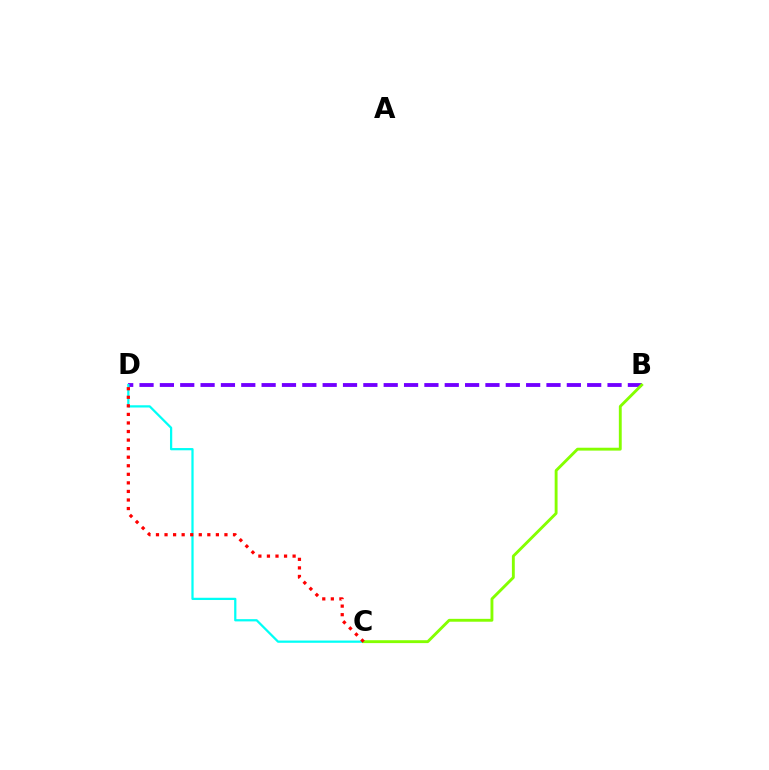{('B', 'D'): [{'color': '#7200ff', 'line_style': 'dashed', 'thickness': 2.76}], ('C', 'D'): [{'color': '#00fff6', 'line_style': 'solid', 'thickness': 1.62}, {'color': '#ff0000', 'line_style': 'dotted', 'thickness': 2.33}], ('B', 'C'): [{'color': '#84ff00', 'line_style': 'solid', 'thickness': 2.07}]}